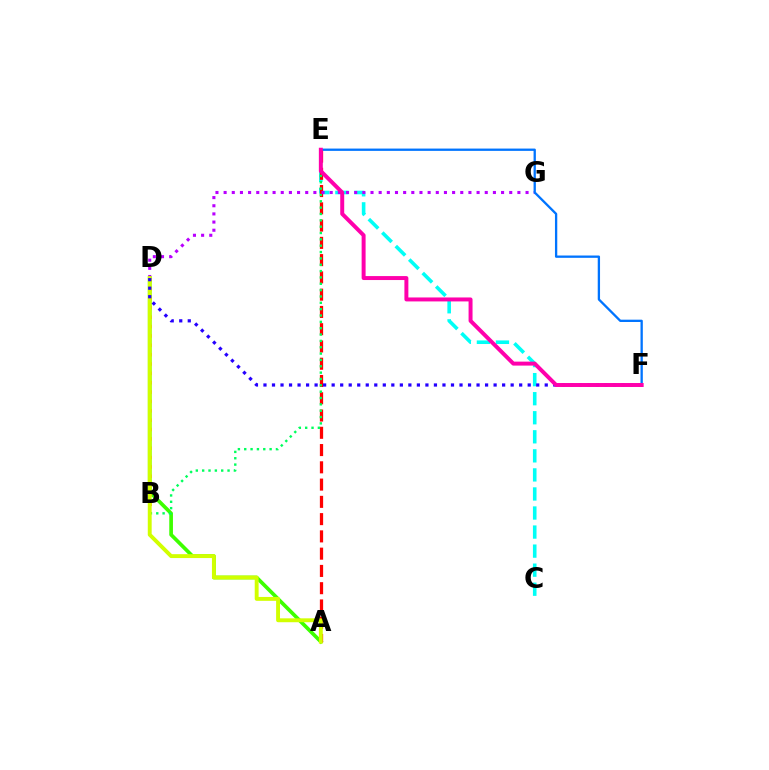{('C', 'E'): [{'color': '#00fff6', 'line_style': 'dashed', 'thickness': 2.59}], ('A', 'D'): [{'color': '#3dff00', 'line_style': 'solid', 'thickness': 2.65}, {'color': '#d1ff00', 'line_style': 'solid', 'thickness': 2.81}], ('A', 'E'): [{'color': '#ff0000', 'line_style': 'dashed', 'thickness': 2.35}], ('B', 'D'): [{'color': '#ff9400', 'line_style': 'dotted', 'thickness': 2.54}], ('B', 'E'): [{'color': '#00ff5c', 'line_style': 'dotted', 'thickness': 1.72}], ('D', 'G'): [{'color': '#b900ff', 'line_style': 'dotted', 'thickness': 2.22}], ('D', 'F'): [{'color': '#2500ff', 'line_style': 'dotted', 'thickness': 2.32}], ('E', 'F'): [{'color': '#0074ff', 'line_style': 'solid', 'thickness': 1.66}, {'color': '#ff00ac', 'line_style': 'solid', 'thickness': 2.85}]}